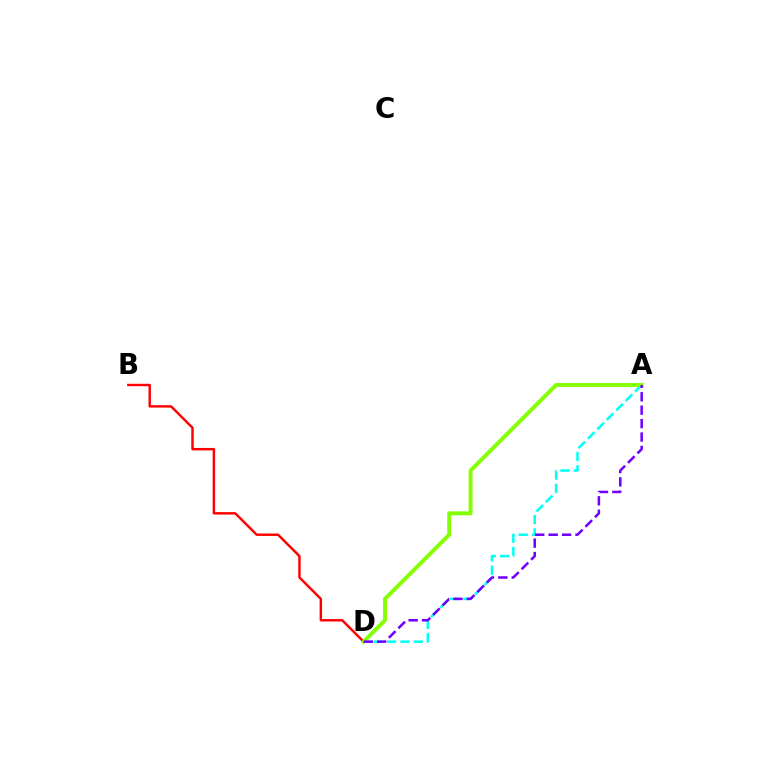{('B', 'D'): [{'color': '#ff0000', 'line_style': 'solid', 'thickness': 1.75}], ('A', 'D'): [{'color': '#00fff6', 'line_style': 'dashed', 'thickness': 1.81}, {'color': '#84ff00', 'line_style': 'solid', 'thickness': 2.83}, {'color': '#7200ff', 'line_style': 'dashed', 'thickness': 1.82}]}